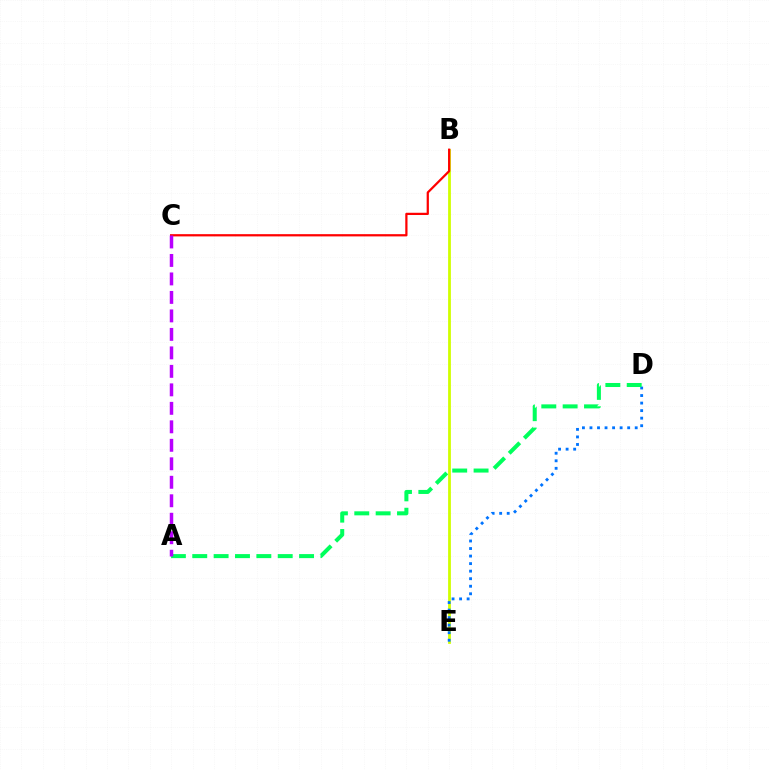{('B', 'E'): [{'color': '#d1ff00', 'line_style': 'solid', 'thickness': 2.01}], ('D', 'E'): [{'color': '#0074ff', 'line_style': 'dotted', 'thickness': 2.05}], ('B', 'C'): [{'color': '#ff0000', 'line_style': 'solid', 'thickness': 1.61}], ('A', 'D'): [{'color': '#00ff5c', 'line_style': 'dashed', 'thickness': 2.9}], ('A', 'C'): [{'color': '#b900ff', 'line_style': 'dashed', 'thickness': 2.51}]}